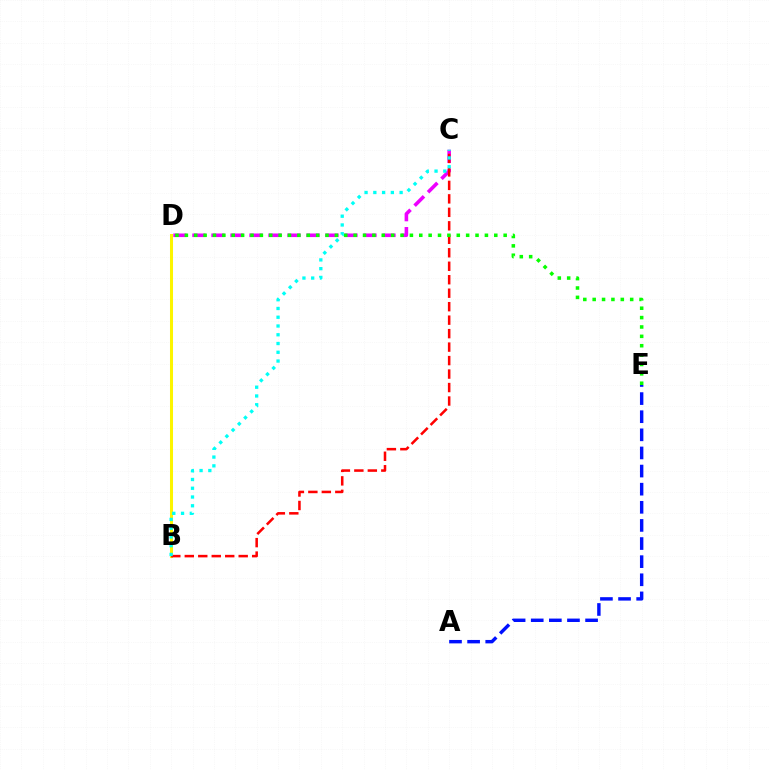{('B', 'D'): [{'color': '#fcf500', 'line_style': 'solid', 'thickness': 2.18}], ('C', 'D'): [{'color': '#ee00ff', 'line_style': 'dashed', 'thickness': 2.58}], ('A', 'E'): [{'color': '#0010ff', 'line_style': 'dashed', 'thickness': 2.46}], ('B', 'C'): [{'color': '#ff0000', 'line_style': 'dashed', 'thickness': 1.83}, {'color': '#00fff6', 'line_style': 'dotted', 'thickness': 2.38}], ('D', 'E'): [{'color': '#08ff00', 'line_style': 'dotted', 'thickness': 2.55}]}